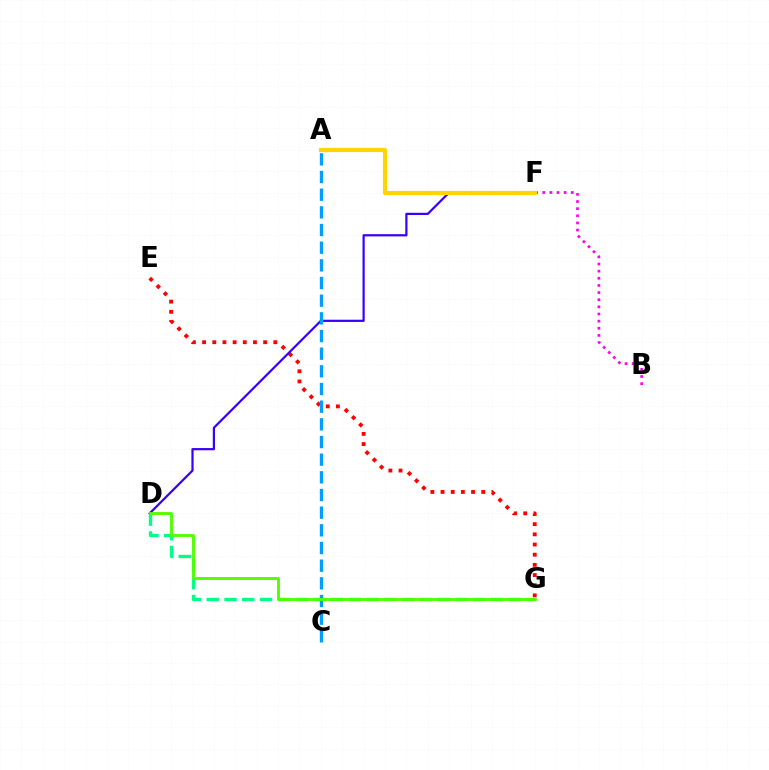{('B', 'F'): [{'color': '#ff00ed', 'line_style': 'dotted', 'thickness': 1.94}], ('E', 'G'): [{'color': '#ff0000', 'line_style': 'dotted', 'thickness': 2.76}], ('D', 'G'): [{'color': '#00ff86', 'line_style': 'dashed', 'thickness': 2.41}, {'color': '#4fff00', 'line_style': 'solid', 'thickness': 2.05}], ('D', 'F'): [{'color': '#3700ff', 'line_style': 'solid', 'thickness': 1.6}], ('A', 'C'): [{'color': '#009eff', 'line_style': 'dashed', 'thickness': 2.4}], ('A', 'F'): [{'color': '#ffd500', 'line_style': 'solid', 'thickness': 2.98}]}